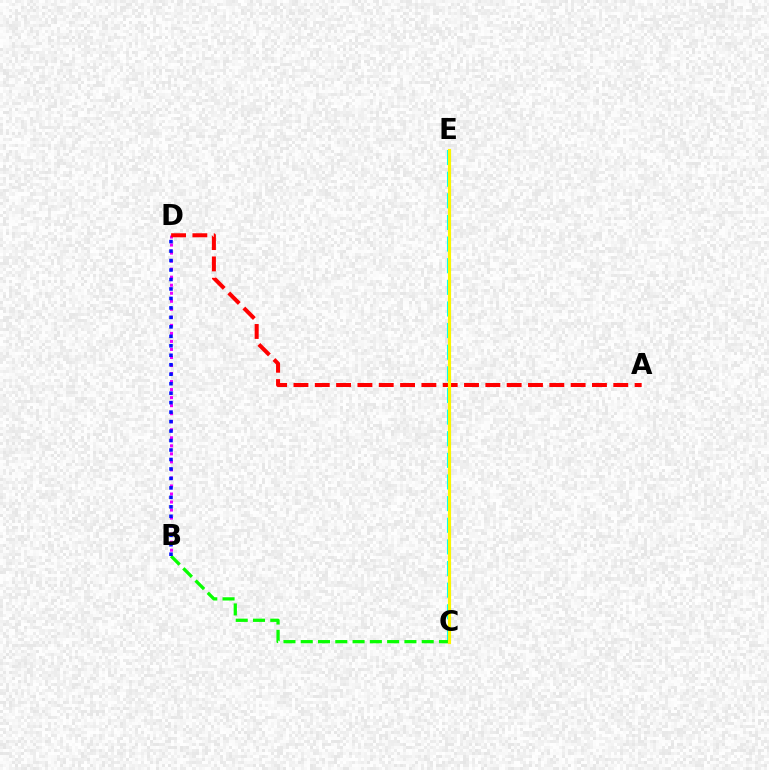{('C', 'E'): [{'color': '#00fff6', 'line_style': 'dashed', 'thickness': 2.94}, {'color': '#fcf500', 'line_style': 'solid', 'thickness': 2.25}], ('B', 'D'): [{'color': '#ee00ff', 'line_style': 'dotted', 'thickness': 2.18}, {'color': '#0010ff', 'line_style': 'dotted', 'thickness': 2.57}], ('B', 'C'): [{'color': '#08ff00', 'line_style': 'dashed', 'thickness': 2.35}], ('A', 'D'): [{'color': '#ff0000', 'line_style': 'dashed', 'thickness': 2.9}]}